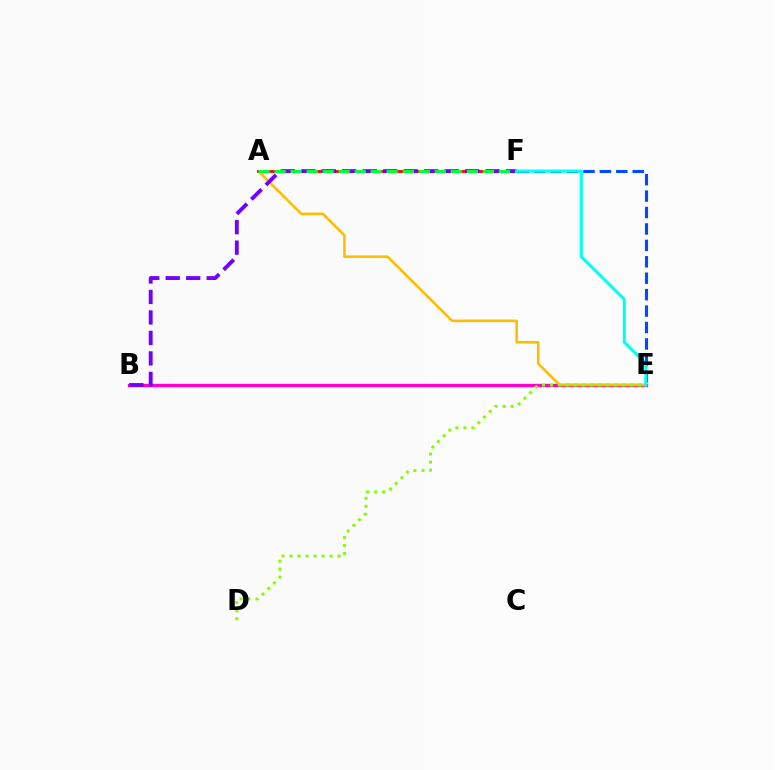{('B', 'E'): [{'color': '#ff00cf', 'line_style': 'solid', 'thickness': 2.42}], ('A', 'E'): [{'color': '#ffbd00', 'line_style': 'solid', 'thickness': 1.85}], ('A', 'F'): [{'color': '#ff0000', 'line_style': 'solid', 'thickness': 2.0}, {'color': '#00ff39', 'line_style': 'dashed', 'thickness': 2.18}], ('B', 'F'): [{'color': '#7200ff', 'line_style': 'dashed', 'thickness': 2.78}], ('E', 'F'): [{'color': '#004bff', 'line_style': 'dashed', 'thickness': 2.23}, {'color': '#00fff6', 'line_style': 'solid', 'thickness': 2.2}], ('D', 'E'): [{'color': '#84ff00', 'line_style': 'dotted', 'thickness': 2.18}]}